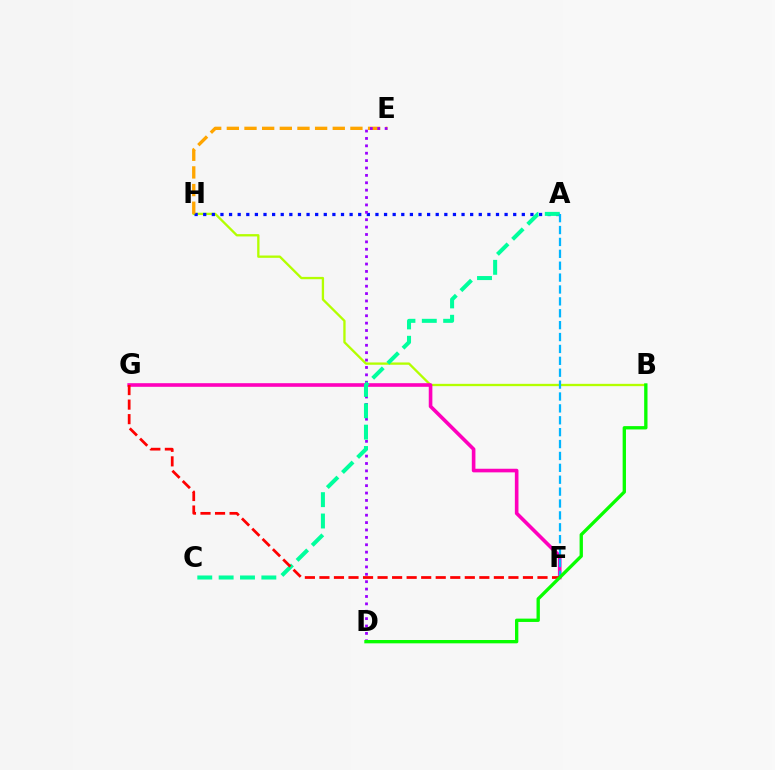{('B', 'H'): [{'color': '#b3ff00', 'line_style': 'solid', 'thickness': 1.67}], ('A', 'H'): [{'color': '#0010ff', 'line_style': 'dotted', 'thickness': 2.34}], ('E', 'H'): [{'color': '#ffa500', 'line_style': 'dashed', 'thickness': 2.4}], ('D', 'E'): [{'color': '#9b00ff', 'line_style': 'dotted', 'thickness': 2.01}], ('F', 'G'): [{'color': '#ff00bd', 'line_style': 'solid', 'thickness': 2.61}, {'color': '#ff0000', 'line_style': 'dashed', 'thickness': 1.97}], ('A', 'C'): [{'color': '#00ff9d', 'line_style': 'dashed', 'thickness': 2.9}], ('A', 'F'): [{'color': '#00b5ff', 'line_style': 'dashed', 'thickness': 1.62}], ('B', 'D'): [{'color': '#08ff00', 'line_style': 'solid', 'thickness': 2.4}]}